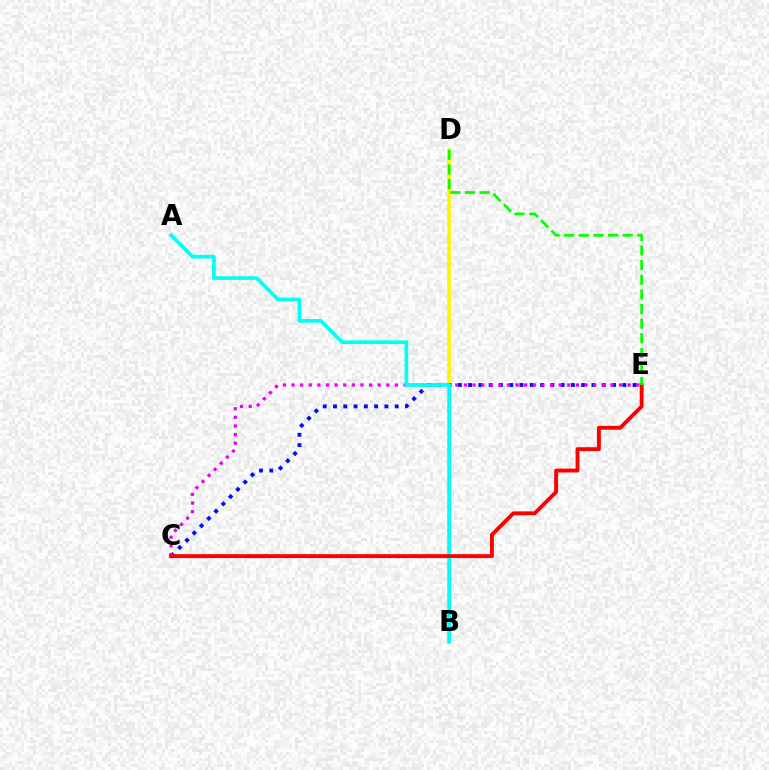{('B', 'D'): [{'color': '#fcf500', 'line_style': 'solid', 'thickness': 2.63}], ('C', 'E'): [{'color': '#0010ff', 'line_style': 'dotted', 'thickness': 2.79}, {'color': '#ee00ff', 'line_style': 'dotted', 'thickness': 2.34}, {'color': '#ff0000', 'line_style': 'solid', 'thickness': 2.8}], ('A', 'B'): [{'color': '#00fff6', 'line_style': 'solid', 'thickness': 2.66}], ('D', 'E'): [{'color': '#08ff00', 'line_style': 'dashed', 'thickness': 1.99}]}